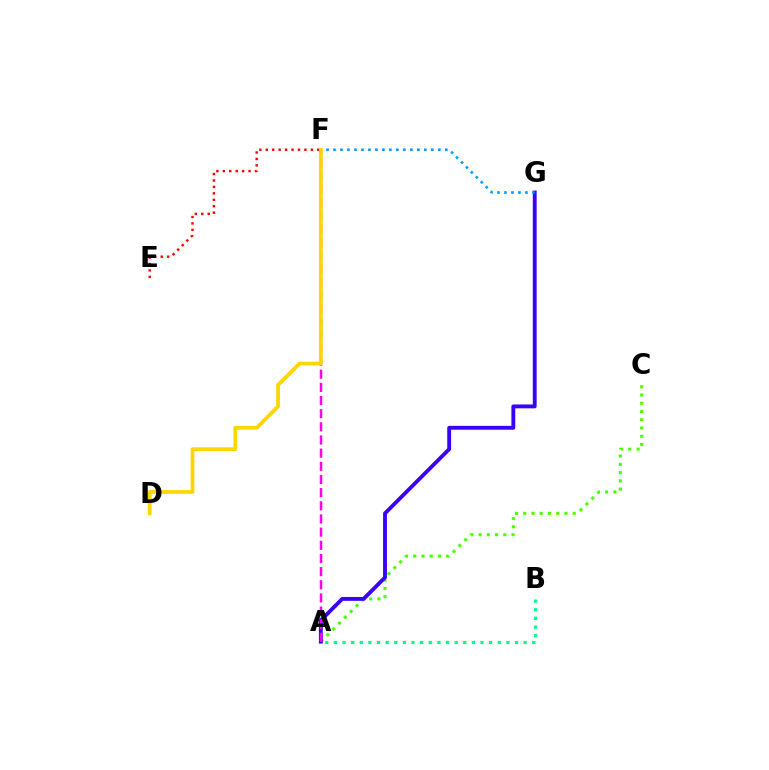{('A', 'C'): [{'color': '#4fff00', 'line_style': 'dotted', 'thickness': 2.24}], ('A', 'B'): [{'color': '#00ff86', 'line_style': 'dotted', 'thickness': 2.34}], ('A', 'G'): [{'color': '#3700ff', 'line_style': 'solid', 'thickness': 2.78}], ('F', 'G'): [{'color': '#009eff', 'line_style': 'dotted', 'thickness': 1.9}], ('E', 'F'): [{'color': '#ff0000', 'line_style': 'dotted', 'thickness': 1.75}], ('A', 'F'): [{'color': '#ff00ed', 'line_style': 'dashed', 'thickness': 1.79}], ('D', 'F'): [{'color': '#ffd500', 'line_style': 'solid', 'thickness': 2.69}]}